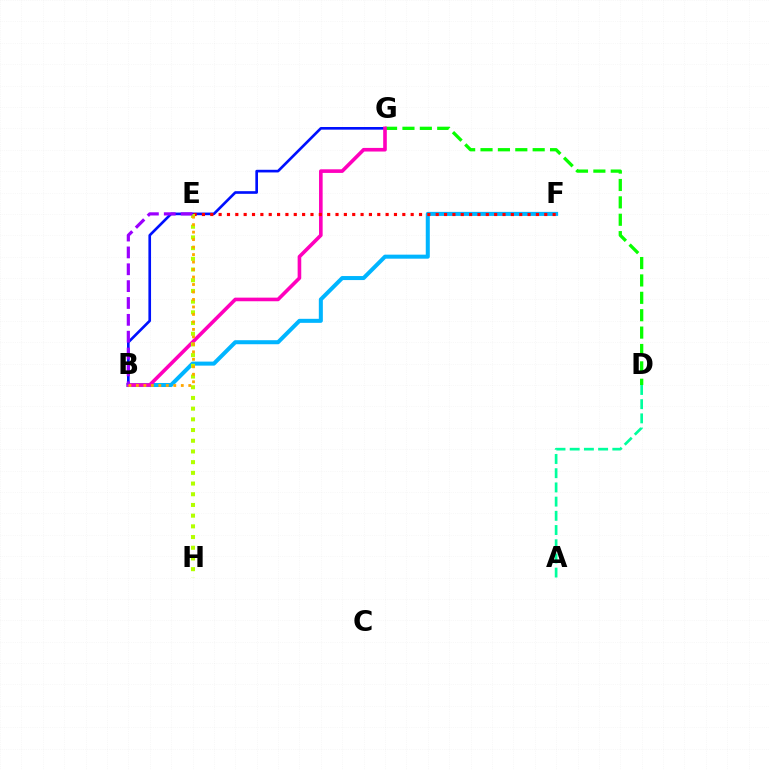{('B', 'F'): [{'color': '#00b5ff', 'line_style': 'solid', 'thickness': 2.9}], ('B', 'G'): [{'color': '#0010ff', 'line_style': 'solid', 'thickness': 1.91}, {'color': '#ff00bd', 'line_style': 'solid', 'thickness': 2.6}], ('D', 'G'): [{'color': '#08ff00', 'line_style': 'dashed', 'thickness': 2.36}], ('E', 'F'): [{'color': '#ff0000', 'line_style': 'dotted', 'thickness': 2.27}], ('E', 'H'): [{'color': '#b3ff00', 'line_style': 'dotted', 'thickness': 2.91}], ('B', 'E'): [{'color': '#9b00ff', 'line_style': 'dashed', 'thickness': 2.29}, {'color': '#ffa500', 'line_style': 'dotted', 'thickness': 2.03}], ('A', 'D'): [{'color': '#00ff9d', 'line_style': 'dashed', 'thickness': 1.93}]}